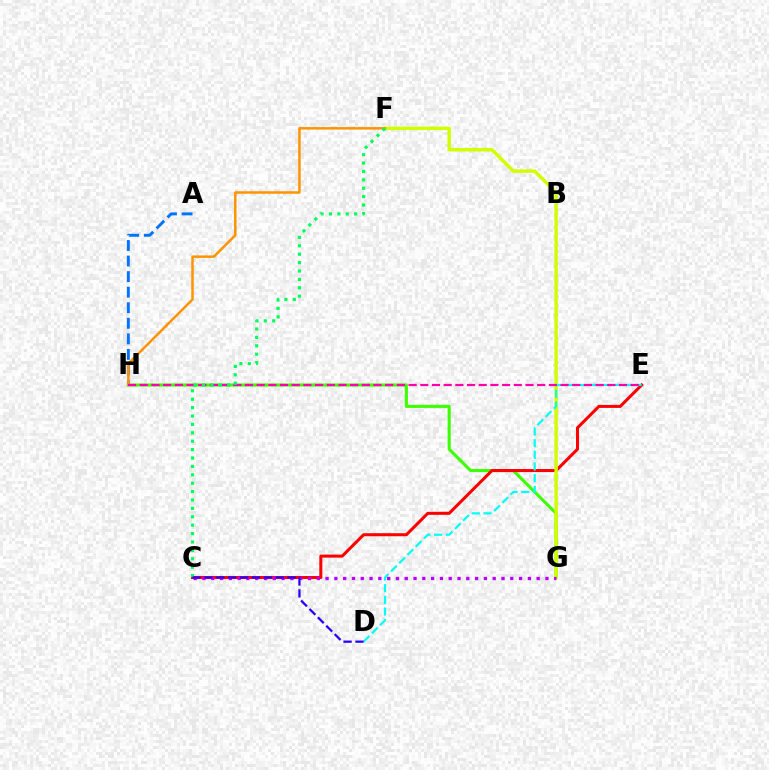{('A', 'H'): [{'color': '#0074ff', 'line_style': 'dashed', 'thickness': 2.11}], ('G', 'H'): [{'color': '#3dff00', 'line_style': 'solid', 'thickness': 2.22}], ('C', 'E'): [{'color': '#ff0000', 'line_style': 'solid', 'thickness': 2.18}], ('F', 'G'): [{'color': '#d1ff00', 'line_style': 'solid', 'thickness': 2.5}], ('D', 'E'): [{'color': '#00fff6', 'line_style': 'dashed', 'thickness': 1.58}], ('F', 'H'): [{'color': '#ff9400', 'line_style': 'solid', 'thickness': 1.81}], ('E', 'H'): [{'color': '#ff00ac', 'line_style': 'dashed', 'thickness': 1.59}], ('C', 'F'): [{'color': '#00ff5c', 'line_style': 'dotted', 'thickness': 2.28}], ('C', 'G'): [{'color': '#b900ff', 'line_style': 'dotted', 'thickness': 2.39}], ('C', 'D'): [{'color': '#2500ff', 'line_style': 'dashed', 'thickness': 1.61}]}